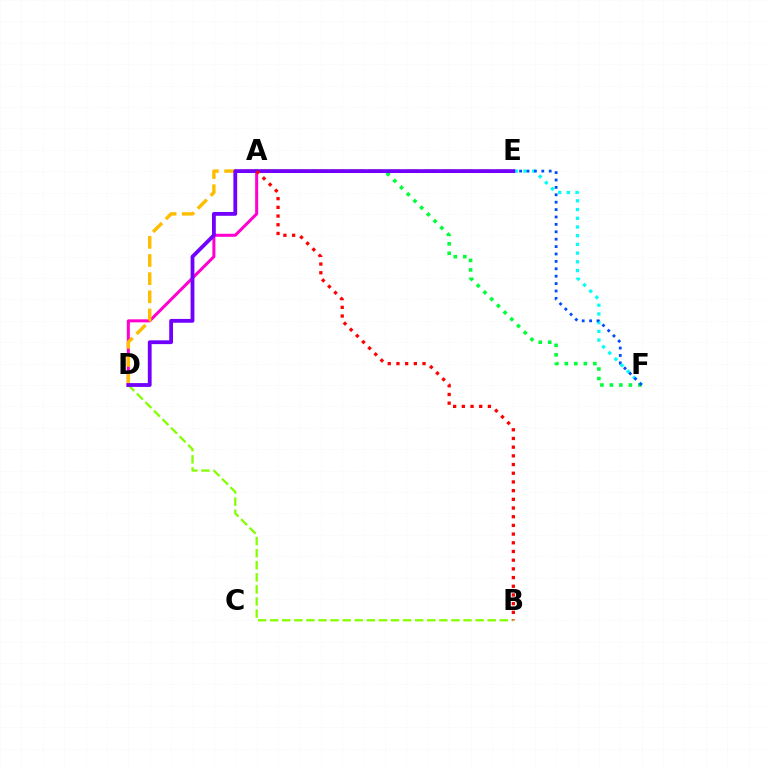{('A', 'D'): [{'color': '#ff00cf', 'line_style': 'solid', 'thickness': 2.18}], ('B', 'D'): [{'color': '#84ff00', 'line_style': 'dashed', 'thickness': 1.64}], ('E', 'F'): [{'color': '#00fff6', 'line_style': 'dotted', 'thickness': 2.37}, {'color': '#004bff', 'line_style': 'dotted', 'thickness': 2.01}], ('A', 'F'): [{'color': '#00ff39', 'line_style': 'dotted', 'thickness': 2.58}], ('D', 'E'): [{'color': '#ffbd00', 'line_style': 'dashed', 'thickness': 2.47}, {'color': '#7200ff', 'line_style': 'solid', 'thickness': 2.73}], ('A', 'B'): [{'color': '#ff0000', 'line_style': 'dotted', 'thickness': 2.36}]}